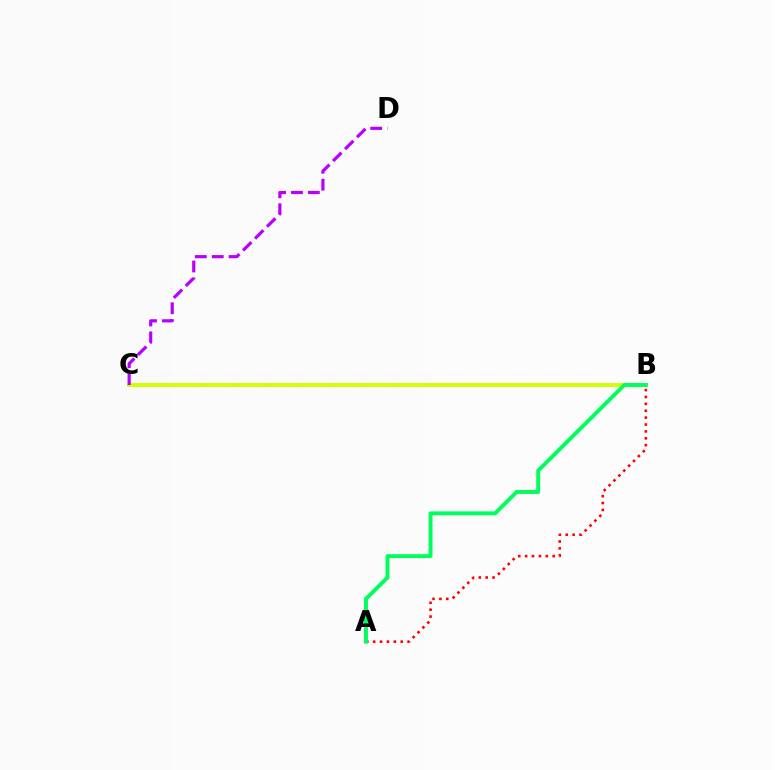{('A', 'B'): [{'color': '#ff0000', 'line_style': 'dotted', 'thickness': 1.87}, {'color': '#00ff5c', 'line_style': 'solid', 'thickness': 2.83}], ('B', 'C'): [{'color': '#0074ff', 'line_style': 'dotted', 'thickness': 1.74}, {'color': '#d1ff00', 'line_style': 'solid', 'thickness': 2.77}], ('C', 'D'): [{'color': '#b900ff', 'line_style': 'dashed', 'thickness': 2.3}]}